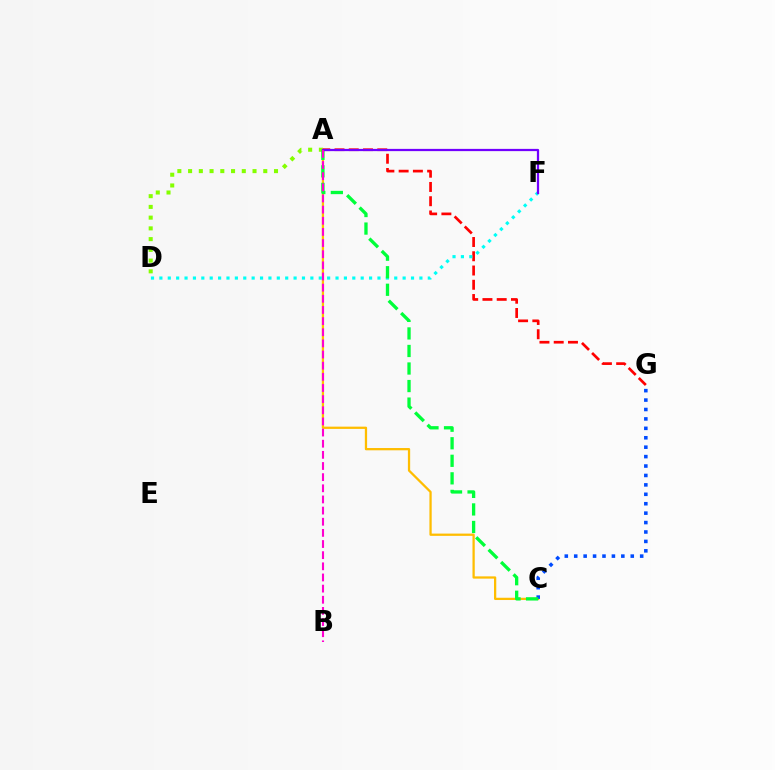{('A', 'D'): [{'color': '#84ff00', 'line_style': 'dotted', 'thickness': 2.92}], ('A', 'C'): [{'color': '#ffbd00', 'line_style': 'solid', 'thickness': 1.63}, {'color': '#00ff39', 'line_style': 'dashed', 'thickness': 2.38}], ('A', 'G'): [{'color': '#ff0000', 'line_style': 'dashed', 'thickness': 1.94}], ('D', 'F'): [{'color': '#00fff6', 'line_style': 'dotted', 'thickness': 2.28}], ('C', 'G'): [{'color': '#004bff', 'line_style': 'dotted', 'thickness': 2.56}], ('A', 'F'): [{'color': '#7200ff', 'line_style': 'solid', 'thickness': 1.62}], ('A', 'B'): [{'color': '#ff00cf', 'line_style': 'dashed', 'thickness': 1.51}]}